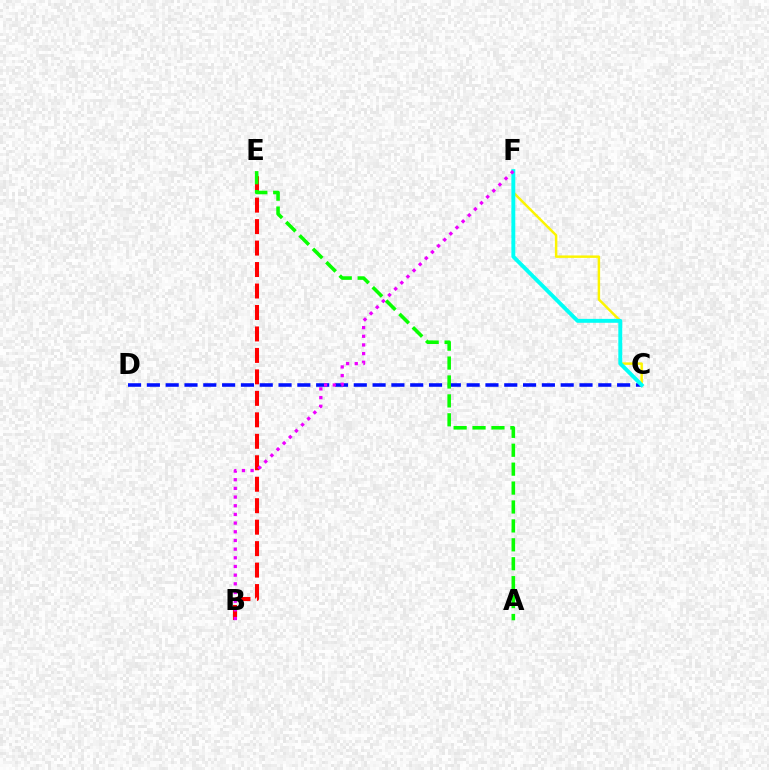{('B', 'E'): [{'color': '#ff0000', 'line_style': 'dashed', 'thickness': 2.92}], ('C', 'F'): [{'color': '#fcf500', 'line_style': 'solid', 'thickness': 1.77}, {'color': '#00fff6', 'line_style': 'solid', 'thickness': 2.81}], ('C', 'D'): [{'color': '#0010ff', 'line_style': 'dashed', 'thickness': 2.56}], ('B', 'F'): [{'color': '#ee00ff', 'line_style': 'dotted', 'thickness': 2.36}], ('A', 'E'): [{'color': '#08ff00', 'line_style': 'dashed', 'thickness': 2.57}]}